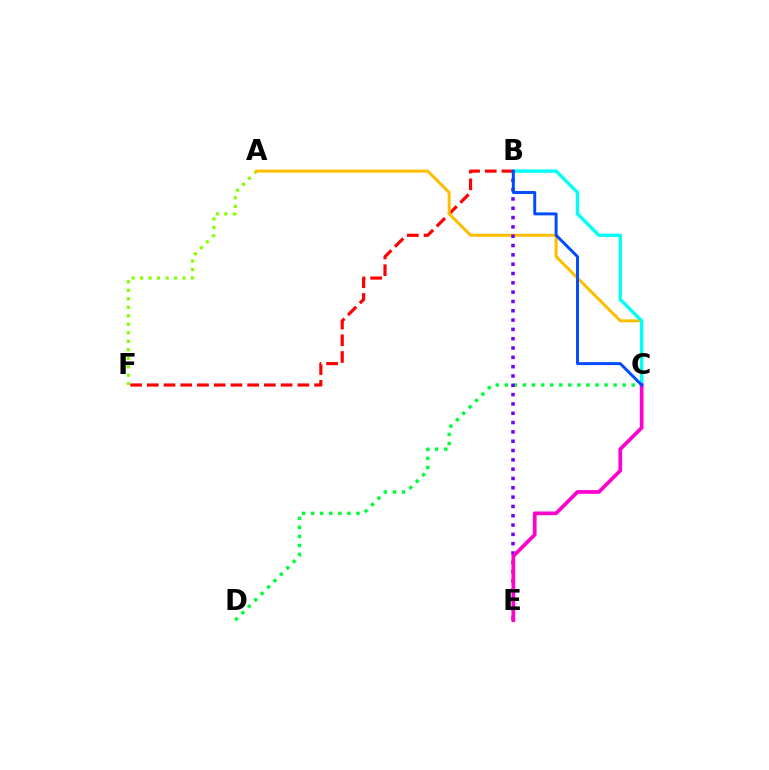{('C', 'D'): [{'color': '#00ff39', 'line_style': 'dotted', 'thickness': 2.46}], ('A', 'F'): [{'color': '#84ff00', 'line_style': 'dotted', 'thickness': 2.31}], ('B', 'F'): [{'color': '#ff0000', 'line_style': 'dashed', 'thickness': 2.27}], ('A', 'C'): [{'color': '#ffbd00', 'line_style': 'solid', 'thickness': 2.15}], ('B', 'C'): [{'color': '#00fff6', 'line_style': 'solid', 'thickness': 2.42}, {'color': '#004bff', 'line_style': 'solid', 'thickness': 2.12}], ('B', 'E'): [{'color': '#7200ff', 'line_style': 'dotted', 'thickness': 2.53}], ('C', 'E'): [{'color': '#ff00cf', 'line_style': 'solid', 'thickness': 2.67}]}